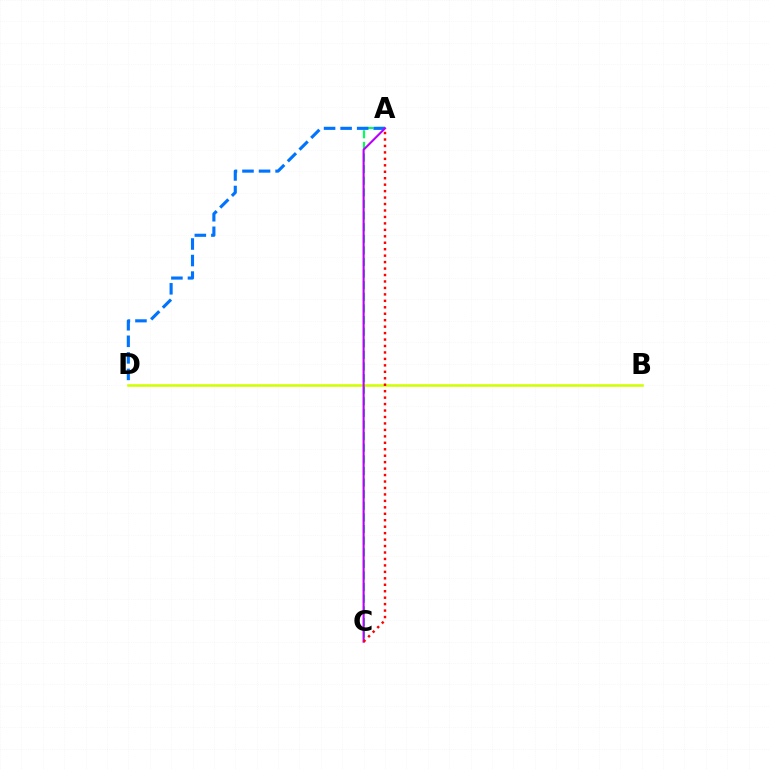{('A', 'C'): [{'color': '#00ff5c', 'line_style': 'dashed', 'thickness': 1.58}, {'color': '#b900ff', 'line_style': 'solid', 'thickness': 1.51}, {'color': '#ff0000', 'line_style': 'dotted', 'thickness': 1.75}], ('A', 'D'): [{'color': '#0074ff', 'line_style': 'dashed', 'thickness': 2.25}], ('B', 'D'): [{'color': '#d1ff00', 'line_style': 'solid', 'thickness': 1.85}]}